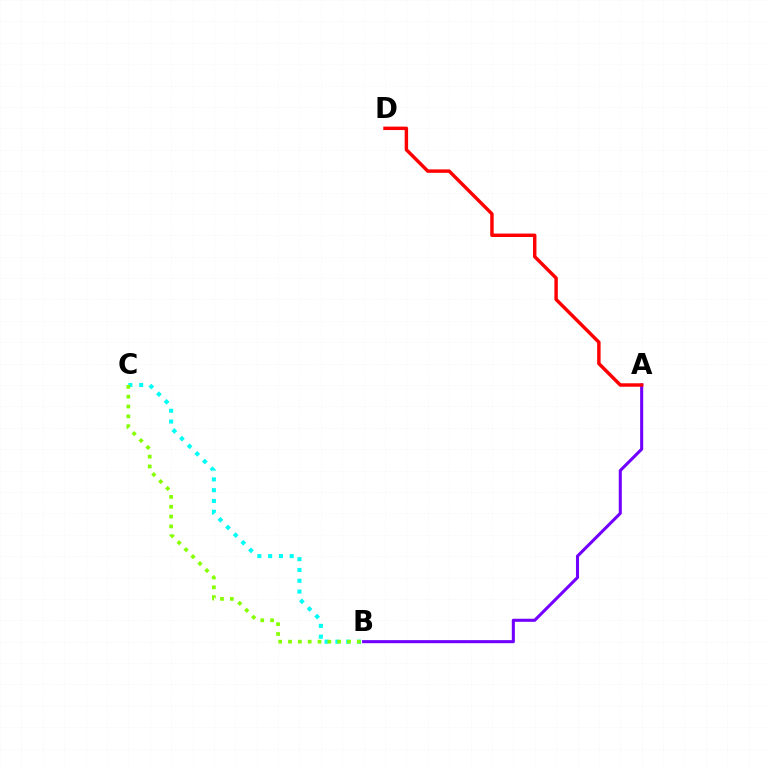{('B', 'C'): [{'color': '#00fff6', 'line_style': 'dotted', 'thickness': 2.93}, {'color': '#84ff00', 'line_style': 'dotted', 'thickness': 2.67}], ('A', 'B'): [{'color': '#7200ff', 'line_style': 'solid', 'thickness': 2.21}], ('A', 'D'): [{'color': '#ff0000', 'line_style': 'solid', 'thickness': 2.47}]}